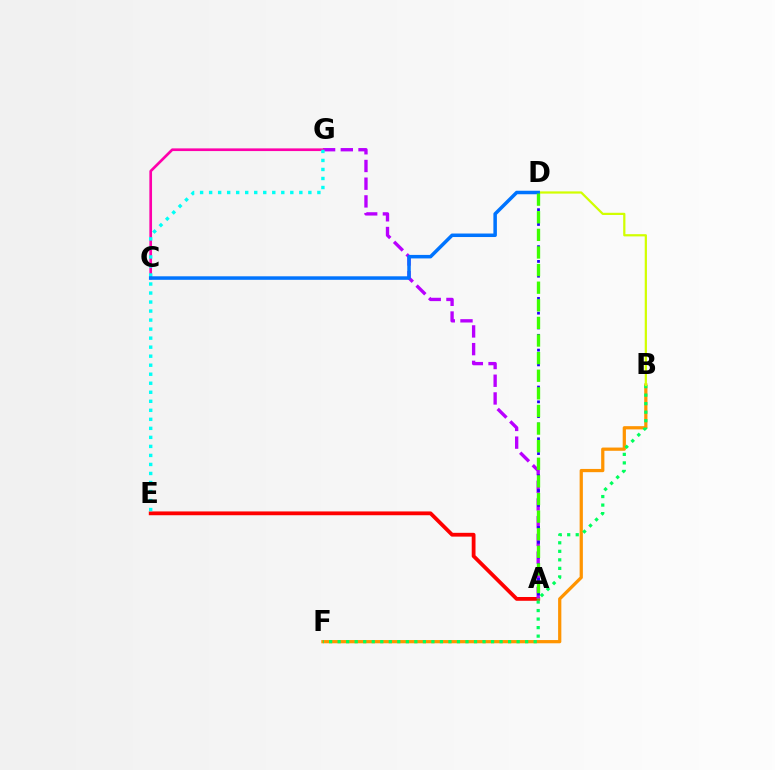{('A', 'E'): [{'color': '#ff0000', 'line_style': 'solid', 'thickness': 2.73}], ('B', 'F'): [{'color': '#ff9400', 'line_style': 'solid', 'thickness': 2.33}, {'color': '#00ff5c', 'line_style': 'dotted', 'thickness': 2.32}], ('A', 'G'): [{'color': '#b900ff', 'line_style': 'dashed', 'thickness': 2.41}], ('C', 'G'): [{'color': '#ff00ac', 'line_style': 'solid', 'thickness': 1.93}], ('B', 'D'): [{'color': '#d1ff00', 'line_style': 'solid', 'thickness': 1.6}], ('E', 'G'): [{'color': '#00fff6', 'line_style': 'dotted', 'thickness': 2.45}], ('A', 'D'): [{'color': '#2500ff', 'line_style': 'dotted', 'thickness': 2.01}, {'color': '#3dff00', 'line_style': 'dashed', 'thickness': 2.39}], ('C', 'D'): [{'color': '#0074ff', 'line_style': 'solid', 'thickness': 2.53}]}